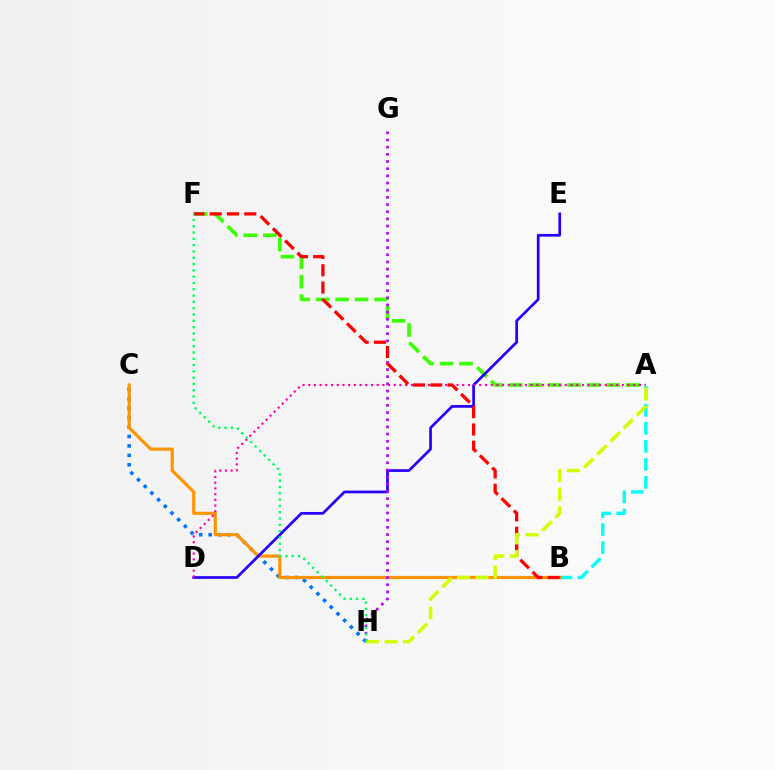{('A', 'B'): [{'color': '#00fff6', 'line_style': 'dashed', 'thickness': 2.45}], ('A', 'F'): [{'color': '#3dff00', 'line_style': 'dashed', 'thickness': 2.65}], ('C', 'H'): [{'color': '#0074ff', 'line_style': 'dotted', 'thickness': 2.56}], ('B', 'C'): [{'color': '#ff9400', 'line_style': 'solid', 'thickness': 2.28}], ('D', 'E'): [{'color': '#2500ff', 'line_style': 'solid', 'thickness': 1.95}], ('G', 'H'): [{'color': '#b900ff', 'line_style': 'dotted', 'thickness': 1.95}], ('A', 'D'): [{'color': '#ff00ac', 'line_style': 'dotted', 'thickness': 1.55}], ('B', 'F'): [{'color': '#ff0000', 'line_style': 'dashed', 'thickness': 2.35}], ('A', 'H'): [{'color': '#d1ff00', 'line_style': 'dashed', 'thickness': 2.52}], ('F', 'H'): [{'color': '#00ff5c', 'line_style': 'dotted', 'thickness': 1.71}]}